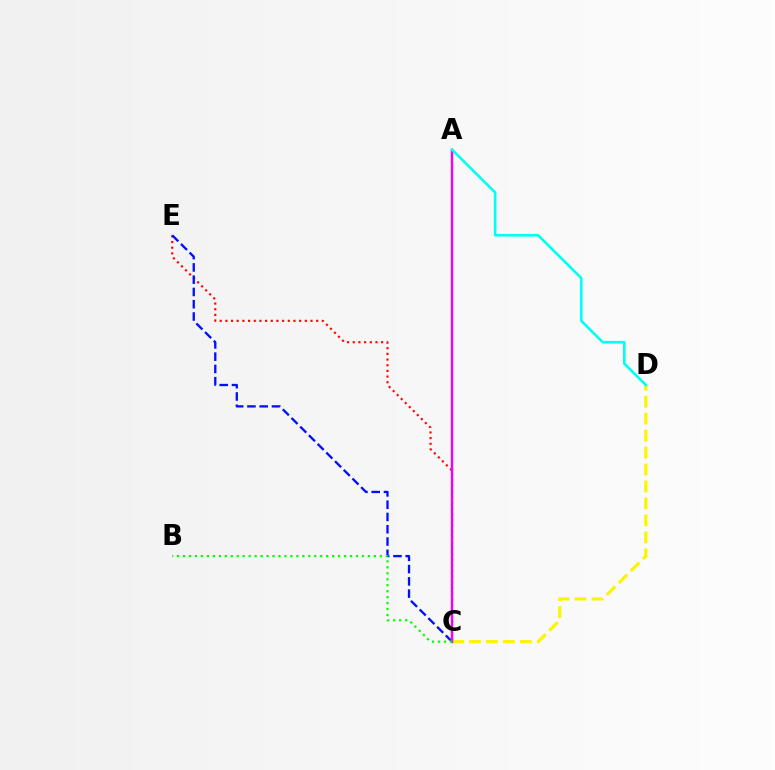{('C', 'E'): [{'color': '#ff0000', 'line_style': 'dotted', 'thickness': 1.54}, {'color': '#0010ff', 'line_style': 'dashed', 'thickness': 1.67}], ('C', 'D'): [{'color': '#fcf500', 'line_style': 'dashed', 'thickness': 2.3}], ('A', 'C'): [{'color': '#ee00ff', 'line_style': 'solid', 'thickness': 1.74}], ('A', 'D'): [{'color': '#00fff6', 'line_style': 'solid', 'thickness': 1.89}], ('B', 'C'): [{'color': '#08ff00', 'line_style': 'dotted', 'thickness': 1.62}]}